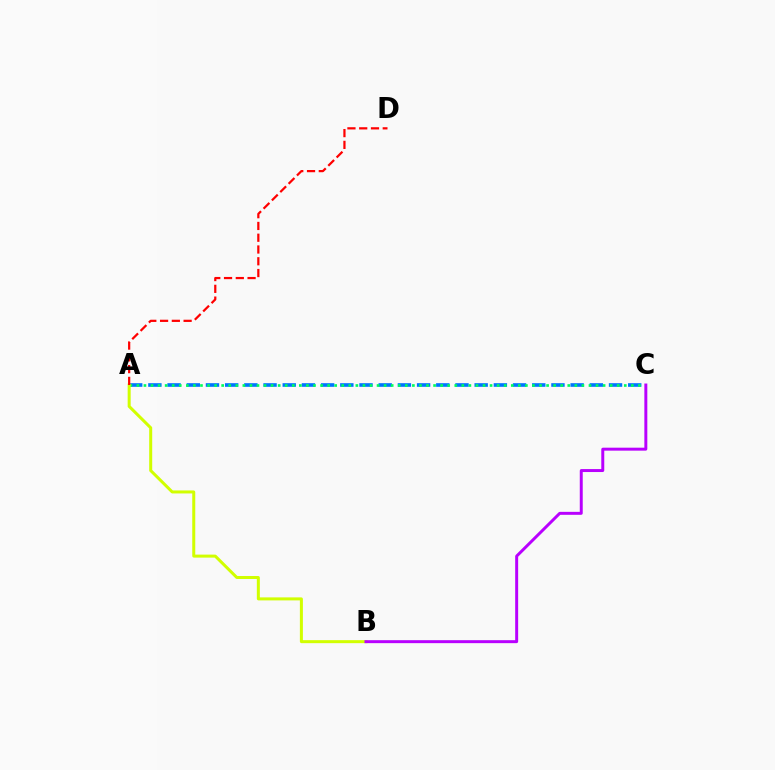{('A', 'C'): [{'color': '#0074ff', 'line_style': 'dashed', 'thickness': 2.61}, {'color': '#00ff5c', 'line_style': 'dotted', 'thickness': 1.92}], ('A', 'B'): [{'color': '#d1ff00', 'line_style': 'solid', 'thickness': 2.17}], ('B', 'C'): [{'color': '#b900ff', 'line_style': 'solid', 'thickness': 2.13}], ('A', 'D'): [{'color': '#ff0000', 'line_style': 'dashed', 'thickness': 1.6}]}